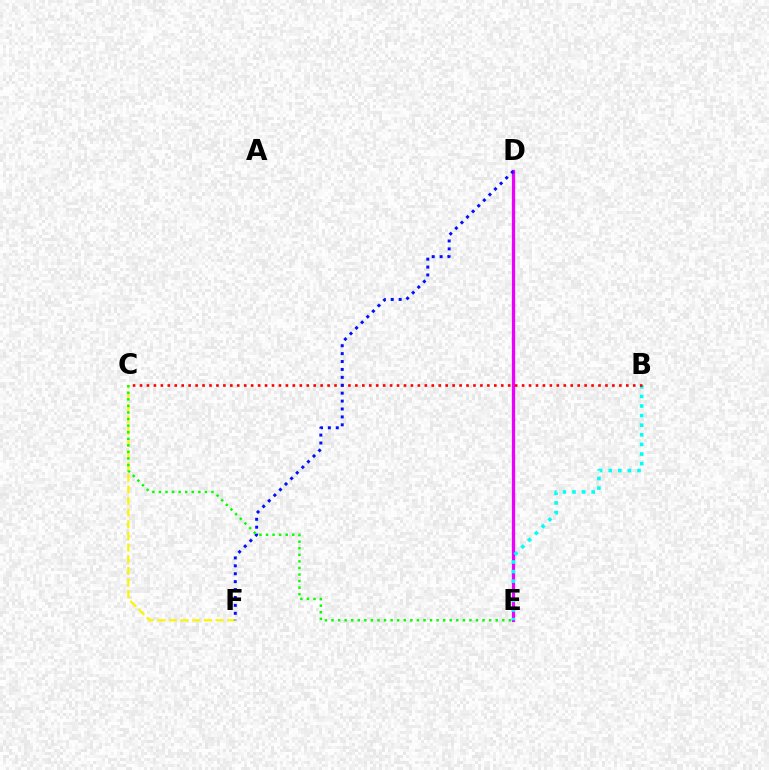{('C', 'F'): [{'color': '#fcf500', 'line_style': 'dashed', 'thickness': 1.58}], ('D', 'E'): [{'color': '#ee00ff', 'line_style': 'solid', 'thickness': 2.33}], ('B', 'E'): [{'color': '#00fff6', 'line_style': 'dotted', 'thickness': 2.61}], ('B', 'C'): [{'color': '#ff0000', 'line_style': 'dotted', 'thickness': 1.89}], ('D', 'F'): [{'color': '#0010ff', 'line_style': 'dotted', 'thickness': 2.15}], ('C', 'E'): [{'color': '#08ff00', 'line_style': 'dotted', 'thickness': 1.78}]}